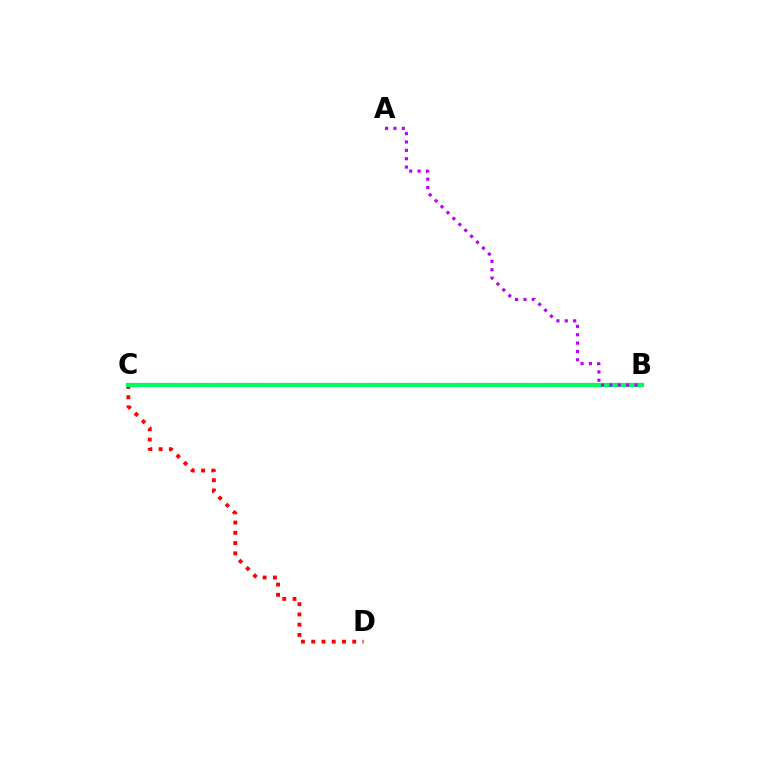{('B', 'C'): [{'color': '#d1ff00', 'line_style': 'dashed', 'thickness': 2.98}, {'color': '#0074ff', 'line_style': 'solid', 'thickness': 3.0}, {'color': '#00ff5c', 'line_style': 'solid', 'thickness': 2.84}], ('C', 'D'): [{'color': '#ff0000', 'line_style': 'dotted', 'thickness': 2.78}], ('A', 'B'): [{'color': '#b900ff', 'line_style': 'dotted', 'thickness': 2.27}]}